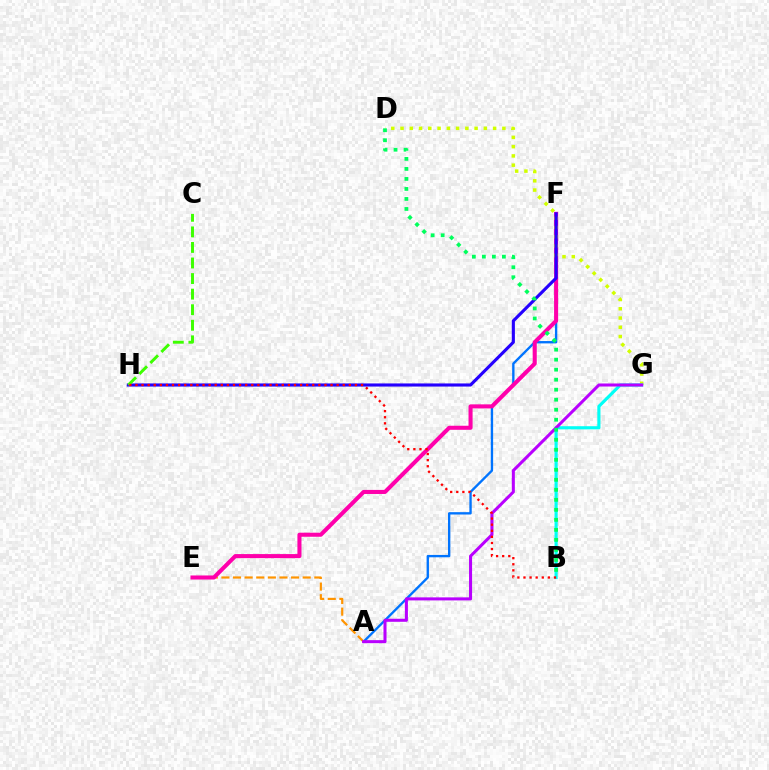{('A', 'F'): [{'color': '#0074ff', 'line_style': 'solid', 'thickness': 1.7}], ('A', 'E'): [{'color': '#ff9400', 'line_style': 'dashed', 'thickness': 1.58}], ('E', 'F'): [{'color': '#ff00ac', 'line_style': 'solid', 'thickness': 2.93}], ('D', 'G'): [{'color': '#d1ff00', 'line_style': 'dotted', 'thickness': 2.52}], ('B', 'G'): [{'color': '#00fff6', 'line_style': 'solid', 'thickness': 2.27}], ('F', 'H'): [{'color': '#2500ff', 'line_style': 'solid', 'thickness': 2.25}], ('A', 'G'): [{'color': '#b900ff', 'line_style': 'solid', 'thickness': 2.19}], ('B', 'D'): [{'color': '#00ff5c', 'line_style': 'dotted', 'thickness': 2.72}], ('C', 'H'): [{'color': '#3dff00', 'line_style': 'dashed', 'thickness': 2.11}], ('B', 'H'): [{'color': '#ff0000', 'line_style': 'dotted', 'thickness': 1.66}]}